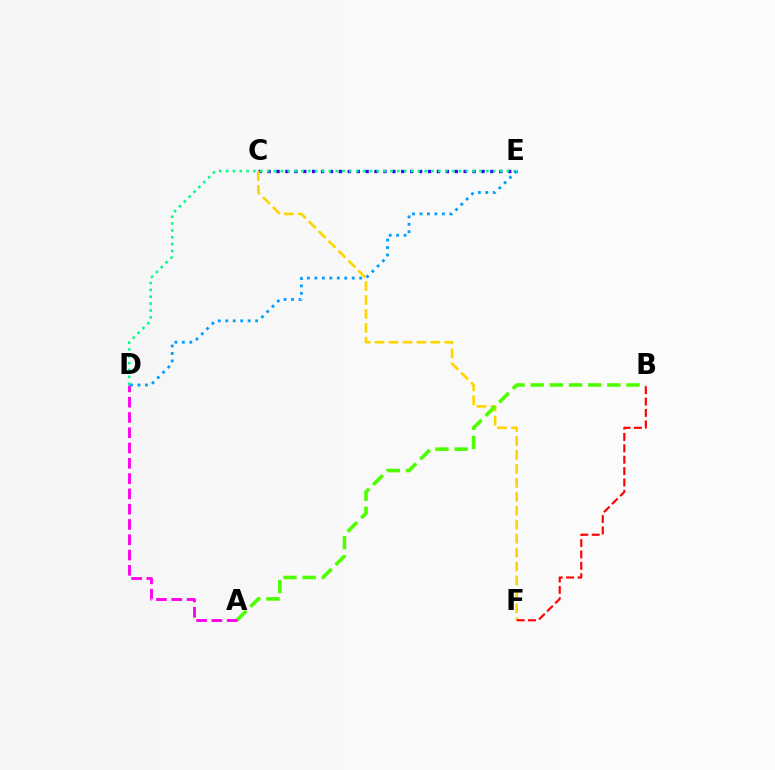{('C', 'E'): [{'color': '#3700ff', 'line_style': 'dotted', 'thickness': 2.42}], ('C', 'F'): [{'color': '#ffd500', 'line_style': 'dashed', 'thickness': 1.9}], ('A', 'B'): [{'color': '#4fff00', 'line_style': 'dashed', 'thickness': 2.6}], ('B', 'F'): [{'color': '#ff0000', 'line_style': 'dashed', 'thickness': 1.55}], ('A', 'D'): [{'color': '#ff00ed', 'line_style': 'dashed', 'thickness': 2.08}], ('D', 'E'): [{'color': '#00ff86', 'line_style': 'dotted', 'thickness': 1.86}, {'color': '#009eff', 'line_style': 'dotted', 'thickness': 2.03}]}